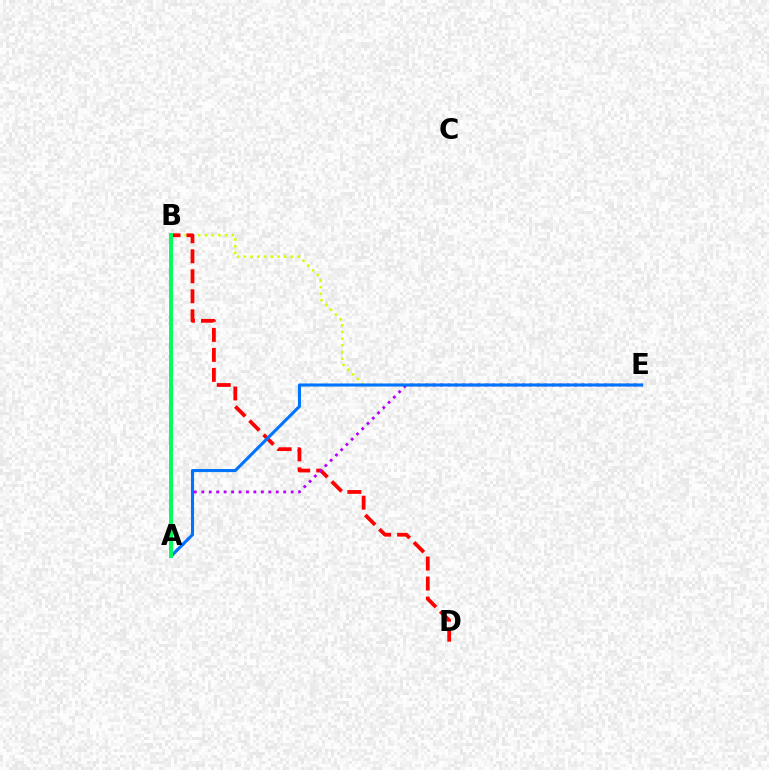{('B', 'E'): [{'color': '#d1ff00', 'line_style': 'dotted', 'thickness': 1.82}], ('B', 'D'): [{'color': '#ff0000', 'line_style': 'dashed', 'thickness': 2.72}], ('A', 'E'): [{'color': '#b900ff', 'line_style': 'dotted', 'thickness': 2.02}, {'color': '#0074ff', 'line_style': 'solid', 'thickness': 2.22}], ('A', 'B'): [{'color': '#00ff5c', 'line_style': 'solid', 'thickness': 2.83}]}